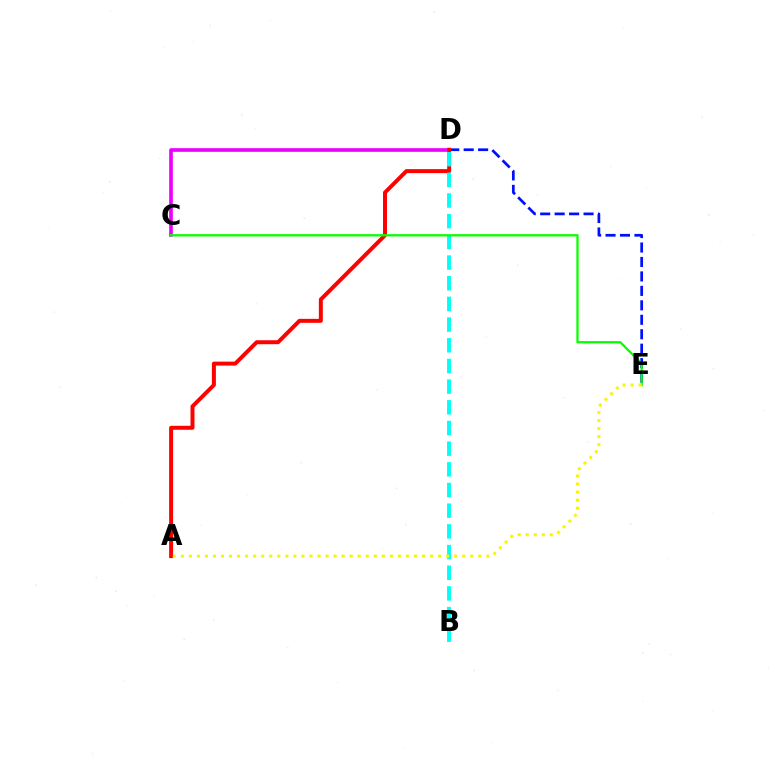{('D', 'E'): [{'color': '#0010ff', 'line_style': 'dashed', 'thickness': 1.96}], ('C', 'D'): [{'color': '#ee00ff', 'line_style': 'solid', 'thickness': 2.63}], ('A', 'D'): [{'color': '#ff0000', 'line_style': 'solid', 'thickness': 2.86}], ('B', 'D'): [{'color': '#00fff6', 'line_style': 'dashed', 'thickness': 2.81}], ('C', 'E'): [{'color': '#08ff00', 'line_style': 'solid', 'thickness': 1.64}], ('A', 'E'): [{'color': '#fcf500', 'line_style': 'dotted', 'thickness': 2.18}]}